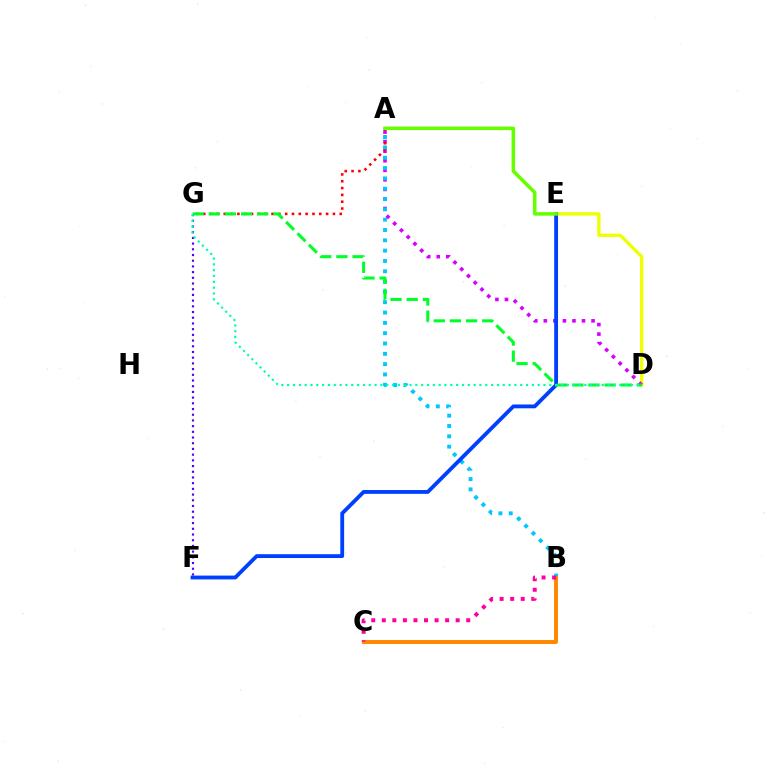{('D', 'E'): [{'color': '#eeff00', 'line_style': 'solid', 'thickness': 2.39}], ('A', 'D'): [{'color': '#d600ff', 'line_style': 'dotted', 'thickness': 2.59}], ('A', 'G'): [{'color': '#ff0000', 'line_style': 'dotted', 'thickness': 1.85}], ('A', 'B'): [{'color': '#00c7ff', 'line_style': 'dotted', 'thickness': 2.8}], ('B', 'C'): [{'color': '#ff8800', 'line_style': 'solid', 'thickness': 2.83}, {'color': '#ff00a0', 'line_style': 'dotted', 'thickness': 2.87}], ('F', 'G'): [{'color': '#4f00ff', 'line_style': 'dotted', 'thickness': 1.55}], ('E', 'F'): [{'color': '#003fff', 'line_style': 'solid', 'thickness': 2.75}], ('D', 'G'): [{'color': '#00ff27', 'line_style': 'dashed', 'thickness': 2.19}, {'color': '#00ffaf', 'line_style': 'dotted', 'thickness': 1.58}], ('A', 'E'): [{'color': '#66ff00', 'line_style': 'solid', 'thickness': 2.55}]}